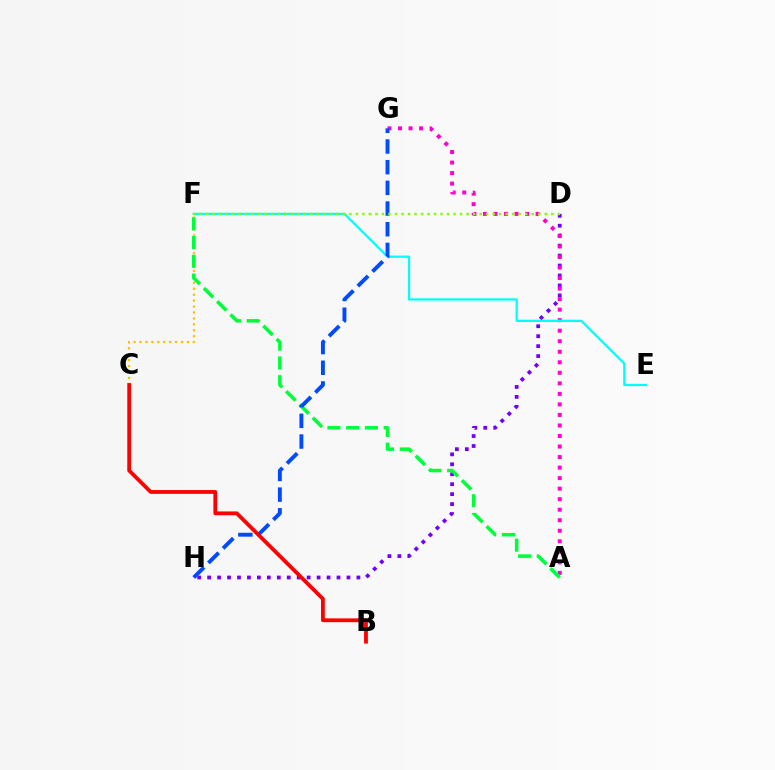{('C', 'F'): [{'color': '#ffbd00', 'line_style': 'dotted', 'thickness': 1.61}], ('D', 'H'): [{'color': '#7200ff', 'line_style': 'dotted', 'thickness': 2.7}], ('A', 'G'): [{'color': '#ff00cf', 'line_style': 'dotted', 'thickness': 2.86}], ('A', 'F'): [{'color': '#00ff39', 'line_style': 'dashed', 'thickness': 2.55}], ('E', 'F'): [{'color': '#00fff6', 'line_style': 'solid', 'thickness': 1.61}], ('G', 'H'): [{'color': '#004bff', 'line_style': 'dashed', 'thickness': 2.81}], ('D', 'F'): [{'color': '#84ff00', 'line_style': 'dotted', 'thickness': 1.77}], ('B', 'C'): [{'color': '#ff0000', 'line_style': 'solid', 'thickness': 2.73}]}